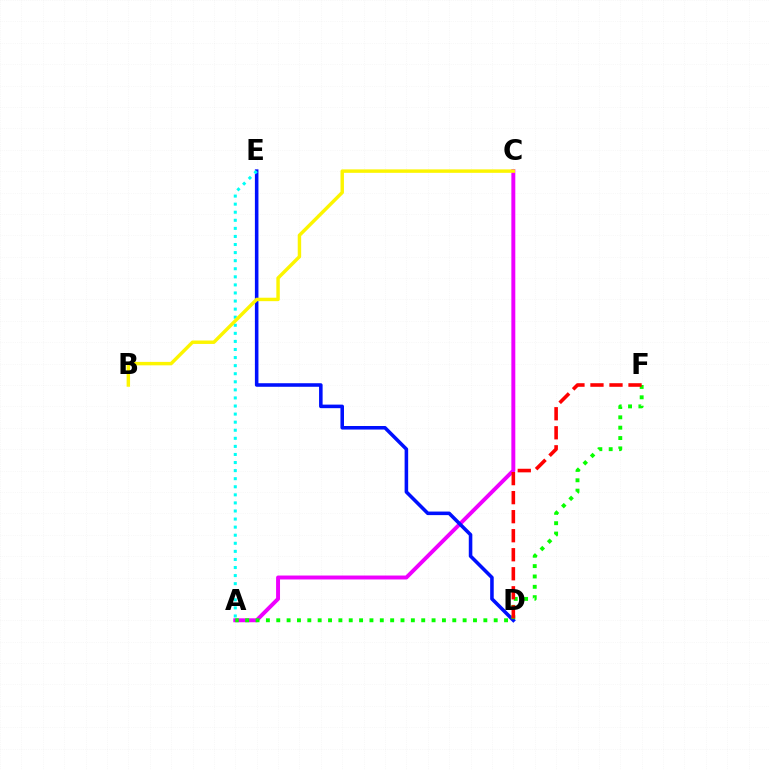{('A', 'C'): [{'color': '#ee00ff', 'line_style': 'solid', 'thickness': 2.83}], ('D', 'E'): [{'color': '#0010ff', 'line_style': 'solid', 'thickness': 2.56}], ('A', 'E'): [{'color': '#00fff6', 'line_style': 'dotted', 'thickness': 2.19}], ('A', 'F'): [{'color': '#08ff00', 'line_style': 'dotted', 'thickness': 2.81}], ('B', 'C'): [{'color': '#fcf500', 'line_style': 'solid', 'thickness': 2.48}], ('D', 'F'): [{'color': '#ff0000', 'line_style': 'dashed', 'thickness': 2.58}]}